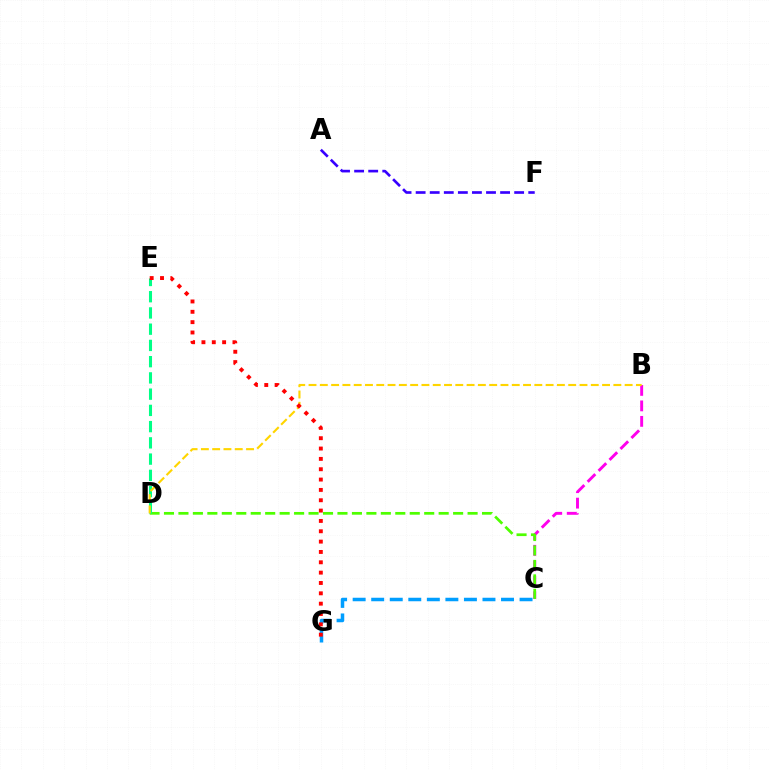{('B', 'C'): [{'color': '#ff00ed', 'line_style': 'dashed', 'thickness': 2.1}], ('C', 'G'): [{'color': '#009eff', 'line_style': 'dashed', 'thickness': 2.52}], ('C', 'D'): [{'color': '#4fff00', 'line_style': 'dashed', 'thickness': 1.96}], ('A', 'F'): [{'color': '#3700ff', 'line_style': 'dashed', 'thickness': 1.91}], ('D', 'E'): [{'color': '#00ff86', 'line_style': 'dashed', 'thickness': 2.21}], ('B', 'D'): [{'color': '#ffd500', 'line_style': 'dashed', 'thickness': 1.53}], ('E', 'G'): [{'color': '#ff0000', 'line_style': 'dotted', 'thickness': 2.81}]}